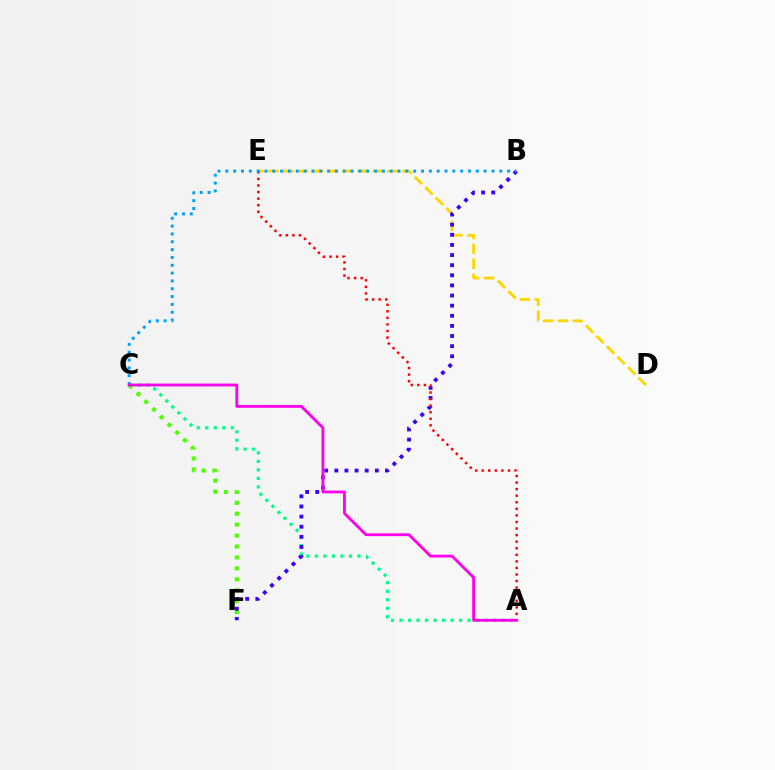{('A', 'C'): [{'color': '#00ff86', 'line_style': 'dotted', 'thickness': 2.31}, {'color': '#ff00ed', 'line_style': 'solid', 'thickness': 2.03}], ('D', 'E'): [{'color': '#ffd500', 'line_style': 'dashed', 'thickness': 2.02}], ('C', 'F'): [{'color': '#4fff00', 'line_style': 'dotted', 'thickness': 2.97}], ('B', 'F'): [{'color': '#3700ff', 'line_style': 'dotted', 'thickness': 2.75}], ('A', 'E'): [{'color': '#ff0000', 'line_style': 'dotted', 'thickness': 1.78}], ('B', 'C'): [{'color': '#009eff', 'line_style': 'dotted', 'thickness': 2.13}]}